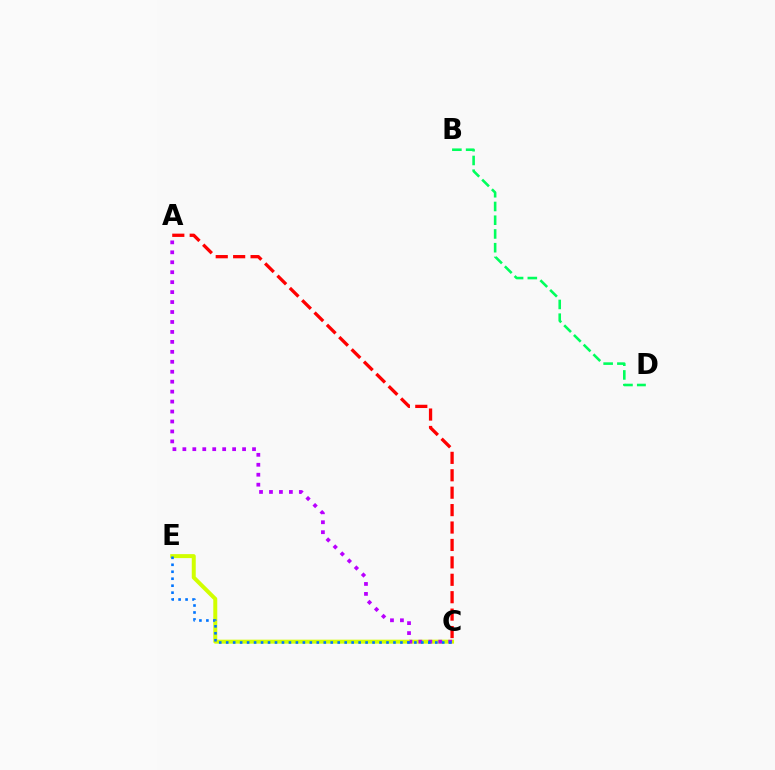{('B', 'D'): [{'color': '#00ff5c', 'line_style': 'dashed', 'thickness': 1.87}], ('C', 'E'): [{'color': '#d1ff00', 'line_style': 'solid', 'thickness': 2.86}, {'color': '#0074ff', 'line_style': 'dotted', 'thickness': 1.89}], ('A', 'C'): [{'color': '#b900ff', 'line_style': 'dotted', 'thickness': 2.7}, {'color': '#ff0000', 'line_style': 'dashed', 'thickness': 2.37}]}